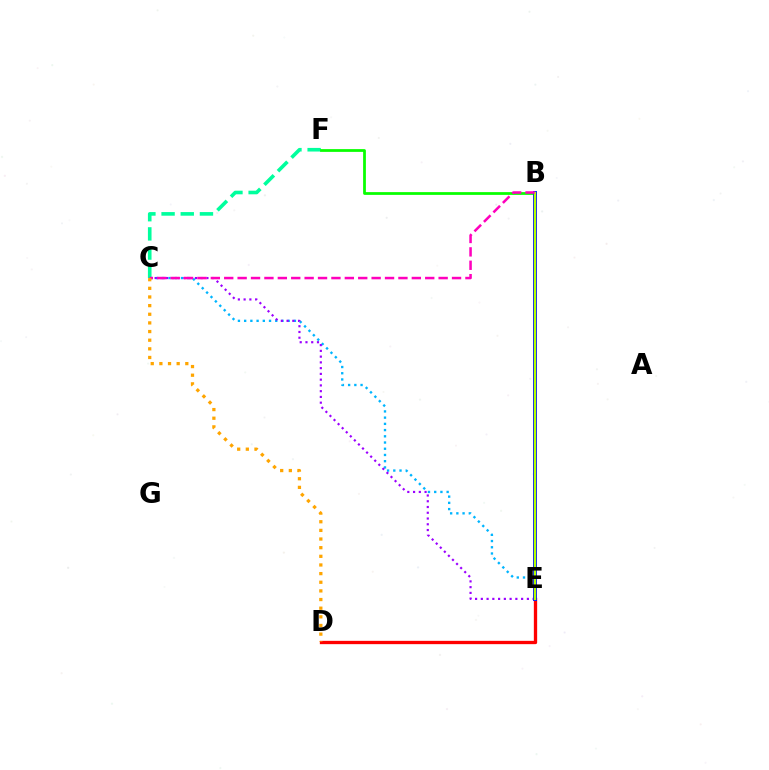{('D', 'E'): [{'color': '#ff0000', 'line_style': 'solid', 'thickness': 2.39}], ('C', 'E'): [{'color': '#00b5ff', 'line_style': 'dotted', 'thickness': 1.69}, {'color': '#9b00ff', 'line_style': 'dotted', 'thickness': 1.56}], ('C', 'F'): [{'color': '#00ff9d', 'line_style': 'dashed', 'thickness': 2.61}], ('B', 'F'): [{'color': '#08ff00', 'line_style': 'solid', 'thickness': 1.99}], ('B', 'E'): [{'color': '#0010ff', 'line_style': 'solid', 'thickness': 2.82}, {'color': '#b3ff00', 'line_style': 'solid', 'thickness': 1.66}], ('B', 'C'): [{'color': '#ff00bd', 'line_style': 'dashed', 'thickness': 1.82}], ('C', 'D'): [{'color': '#ffa500', 'line_style': 'dotted', 'thickness': 2.35}]}